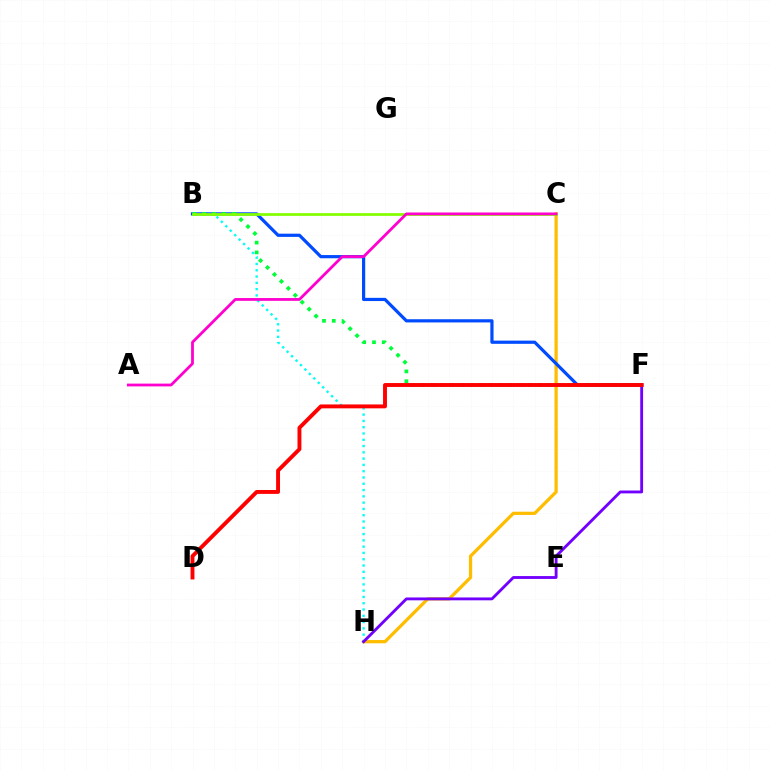{('C', 'H'): [{'color': '#ffbd00', 'line_style': 'solid', 'thickness': 2.34}], ('B', 'H'): [{'color': '#00fff6', 'line_style': 'dotted', 'thickness': 1.71}], ('F', 'H'): [{'color': '#7200ff', 'line_style': 'solid', 'thickness': 2.06}], ('B', 'F'): [{'color': '#004bff', 'line_style': 'solid', 'thickness': 2.31}, {'color': '#00ff39', 'line_style': 'dotted', 'thickness': 2.67}], ('D', 'F'): [{'color': '#ff0000', 'line_style': 'solid', 'thickness': 2.8}], ('B', 'C'): [{'color': '#84ff00', 'line_style': 'solid', 'thickness': 1.99}], ('A', 'C'): [{'color': '#ff00cf', 'line_style': 'solid', 'thickness': 2.0}]}